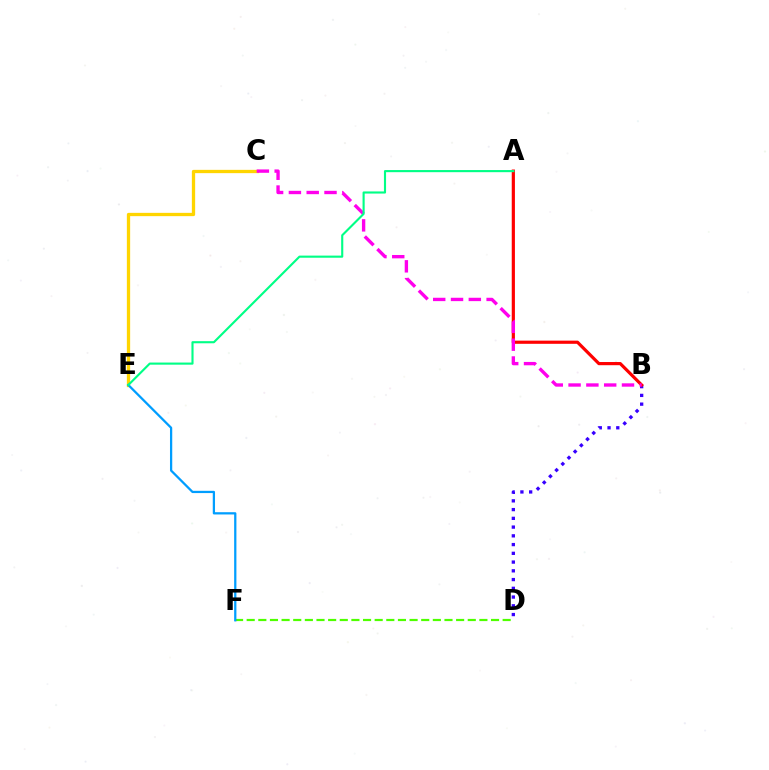{('D', 'F'): [{'color': '#4fff00', 'line_style': 'dashed', 'thickness': 1.58}], ('B', 'D'): [{'color': '#3700ff', 'line_style': 'dotted', 'thickness': 2.38}], ('C', 'E'): [{'color': '#ffd500', 'line_style': 'solid', 'thickness': 2.37}], ('A', 'B'): [{'color': '#ff0000', 'line_style': 'solid', 'thickness': 2.29}], ('E', 'F'): [{'color': '#009eff', 'line_style': 'solid', 'thickness': 1.63}], ('B', 'C'): [{'color': '#ff00ed', 'line_style': 'dashed', 'thickness': 2.42}], ('A', 'E'): [{'color': '#00ff86', 'line_style': 'solid', 'thickness': 1.53}]}